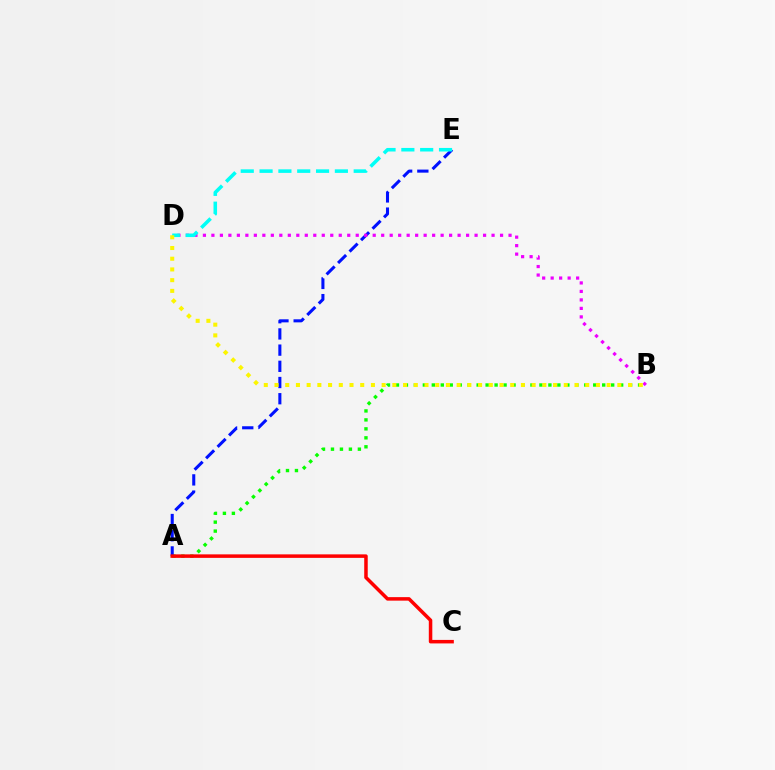{('A', 'B'): [{'color': '#08ff00', 'line_style': 'dotted', 'thickness': 2.44}], ('A', 'E'): [{'color': '#0010ff', 'line_style': 'dashed', 'thickness': 2.2}], ('B', 'D'): [{'color': '#ee00ff', 'line_style': 'dotted', 'thickness': 2.31}, {'color': '#fcf500', 'line_style': 'dotted', 'thickness': 2.91}], ('D', 'E'): [{'color': '#00fff6', 'line_style': 'dashed', 'thickness': 2.56}], ('A', 'C'): [{'color': '#ff0000', 'line_style': 'solid', 'thickness': 2.52}]}